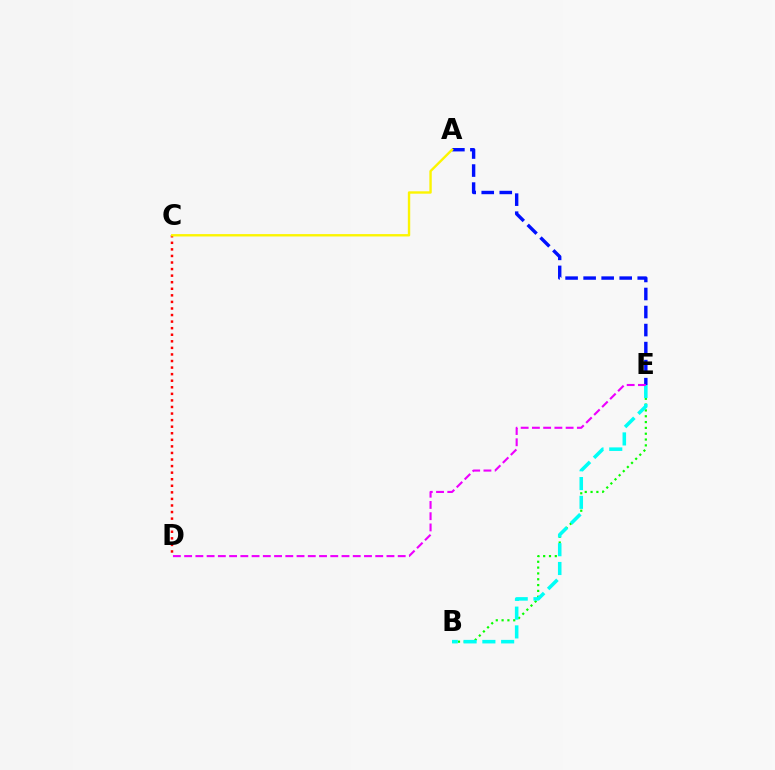{('C', 'D'): [{'color': '#ff0000', 'line_style': 'dotted', 'thickness': 1.78}], ('A', 'E'): [{'color': '#0010ff', 'line_style': 'dashed', 'thickness': 2.45}], ('B', 'E'): [{'color': '#08ff00', 'line_style': 'dotted', 'thickness': 1.58}, {'color': '#00fff6', 'line_style': 'dashed', 'thickness': 2.55}], ('A', 'C'): [{'color': '#fcf500', 'line_style': 'solid', 'thickness': 1.72}], ('D', 'E'): [{'color': '#ee00ff', 'line_style': 'dashed', 'thickness': 1.53}]}